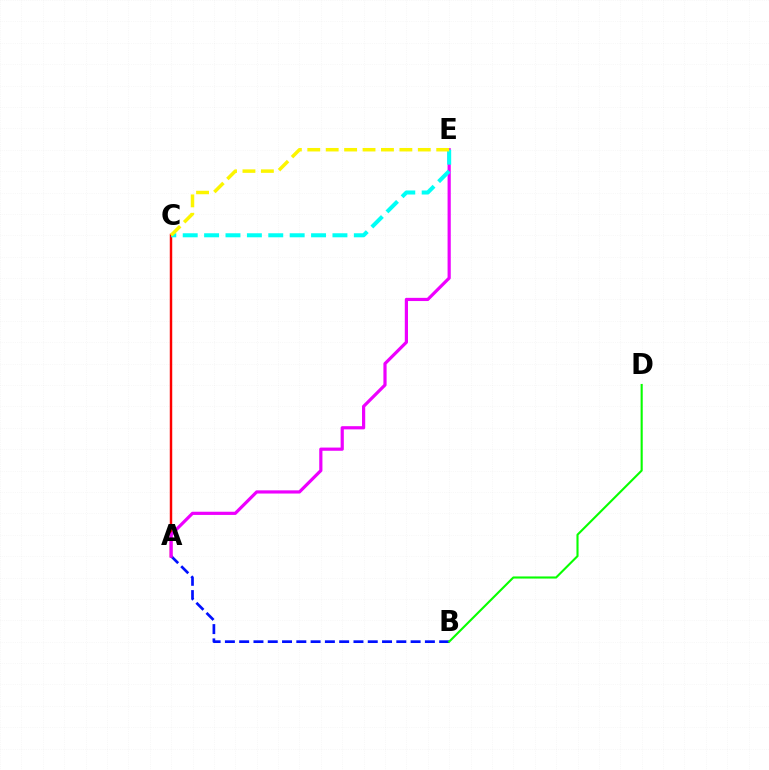{('A', 'B'): [{'color': '#0010ff', 'line_style': 'dashed', 'thickness': 1.94}], ('B', 'D'): [{'color': '#08ff00', 'line_style': 'solid', 'thickness': 1.52}], ('A', 'C'): [{'color': '#ff0000', 'line_style': 'solid', 'thickness': 1.77}], ('A', 'E'): [{'color': '#ee00ff', 'line_style': 'solid', 'thickness': 2.3}], ('C', 'E'): [{'color': '#00fff6', 'line_style': 'dashed', 'thickness': 2.91}, {'color': '#fcf500', 'line_style': 'dashed', 'thickness': 2.5}]}